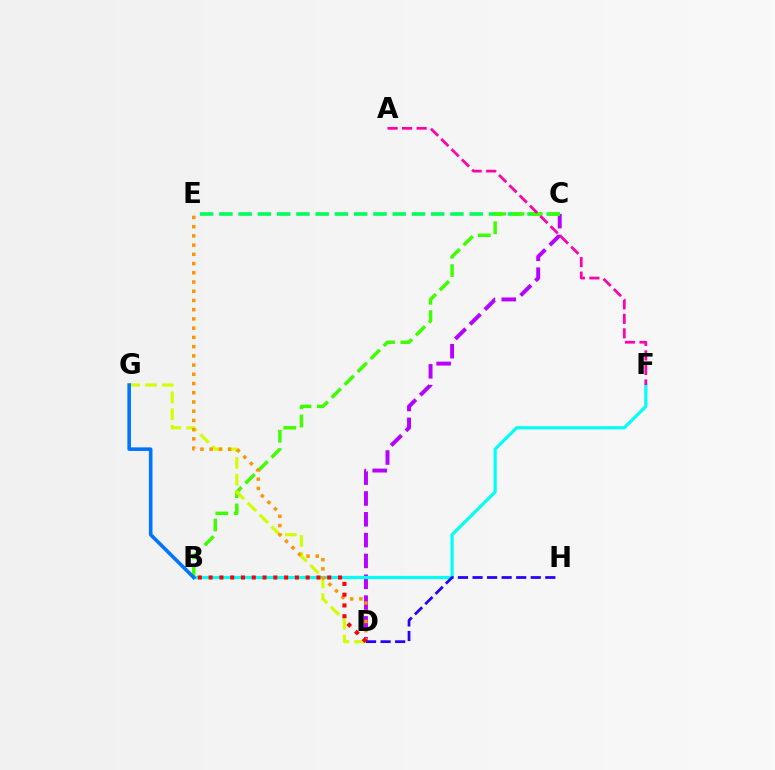{('C', 'D'): [{'color': '#b900ff', 'line_style': 'dashed', 'thickness': 2.83}], ('C', 'E'): [{'color': '#00ff5c', 'line_style': 'dashed', 'thickness': 2.62}], ('B', 'F'): [{'color': '#00fff6', 'line_style': 'solid', 'thickness': 2.29}], ('B', 'C'): [{'color': '#3dff00', 'line_style': 'dashed', 'thickness': 2.49}], ('D', 'G'): [{'color': '#d1ff00', 'line_style': 'dashed', 'thickness': 2.28}], ('D', 'E'): [{'color': '#ff9400', 'line_style': 'dotted', 'thickness': 2.51}], ('D', 'H'): [{'color': '#2500ff', 'line_style': 'dashed', 'thickness': 1.98}], ('B', 'G'): [{'color': '#0074ff', 'line_style': 'solid', 'thickness': 2.58}], ('B', 'D'): [{'color': '#ff0000', 'line_style': 'dotted', 'thickness': 2.93}], ('A', 'F'): [{'color': '#ff00ac', 'line_style': 'dashed', 'thickness': 1.97}]}